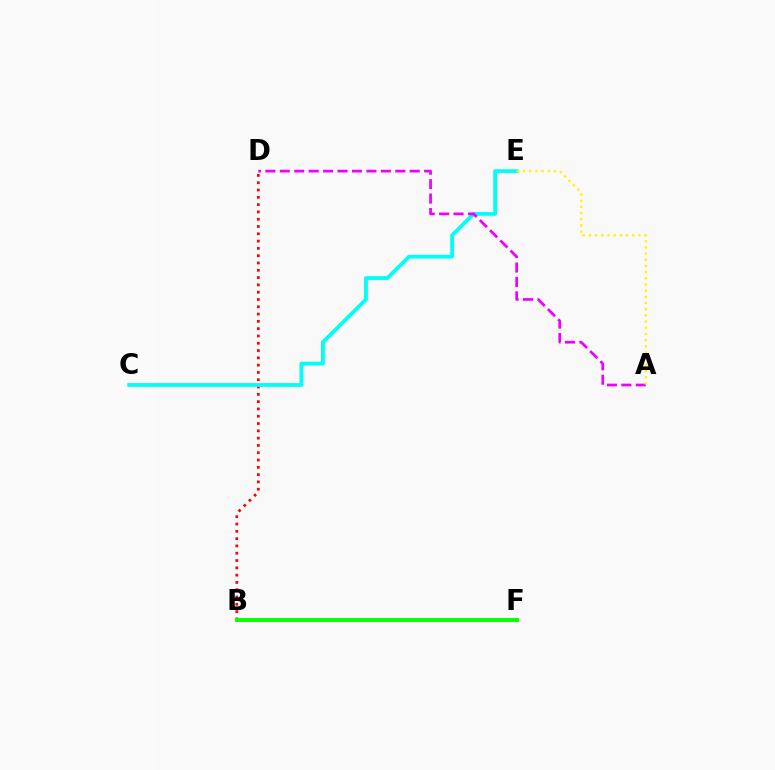{('B', 'D'): [{'color': '#ff0000', 'line_style': 'dotted', 'thickness': 1.98}], ('C', 'E'): [{'color': '#00fff6', 'line_style': 'solid', 'thickness': 2.74}], ('B', 'F'): [{'color': '#0010ff', 'line_style': 'dotted', 'thickness': 1.51}, {'color': '#08ff00', 'line_style': 'solid', 'thickness': 2.82}], ('A', 'D'): [{'color': '#ee00ff', 'line_style': 'dashed', 'thickness': 1.96}], ('A', 'E'): [{'color': '#fcf500', 'line_style': 'dotted', 'thickness': 1.68}]}